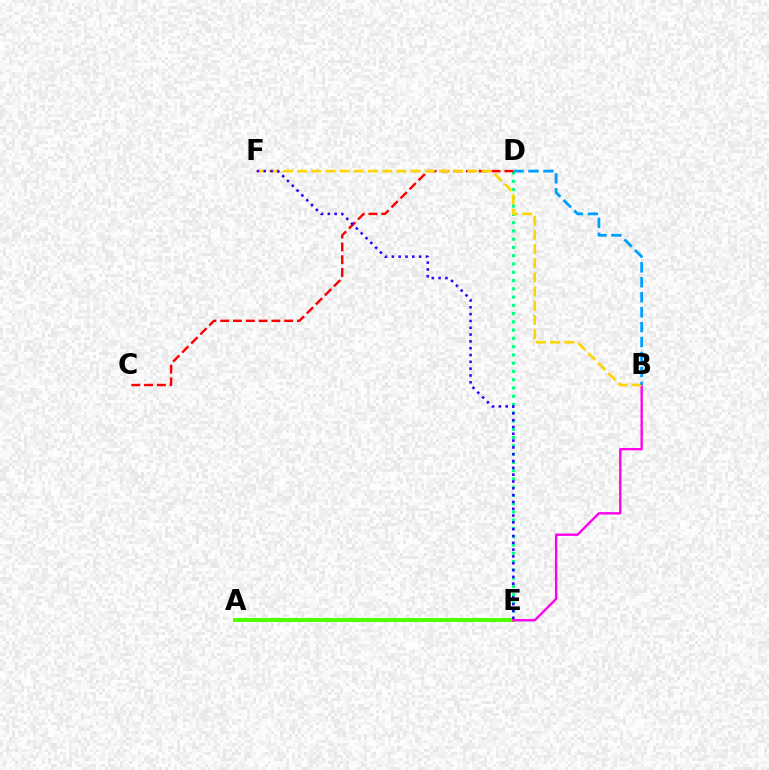{('D', 'E'): [{'color': '#00ff86', 'line_style': 'dotted', 'thickness': 2.25}], ('A', 'E'): [{'color': '#4fff00', 'line_style': 'solid', 'thickness': 2.88}], ('C', 'D'): [{'color': '#ff0000', 'line_style': 'dashed', 'thickness': 1.74}], ('B', 'E'): [{'color': '#ff00ed', 'line_style': 'solid', 'thickness': 1.7}], ('B', 'F'): [{'color': '#ffd500', 'line_style': 'dashed', 'thickness': 1.93}], ('B', 'D'): [{'color': '#009eff', 'line_style': 'dashed', 'thickness': 2.03}], ('E', 'F'): [{'color': '#3700ff', 'line_style': 'dotted', 'thickness': 1.85}]}